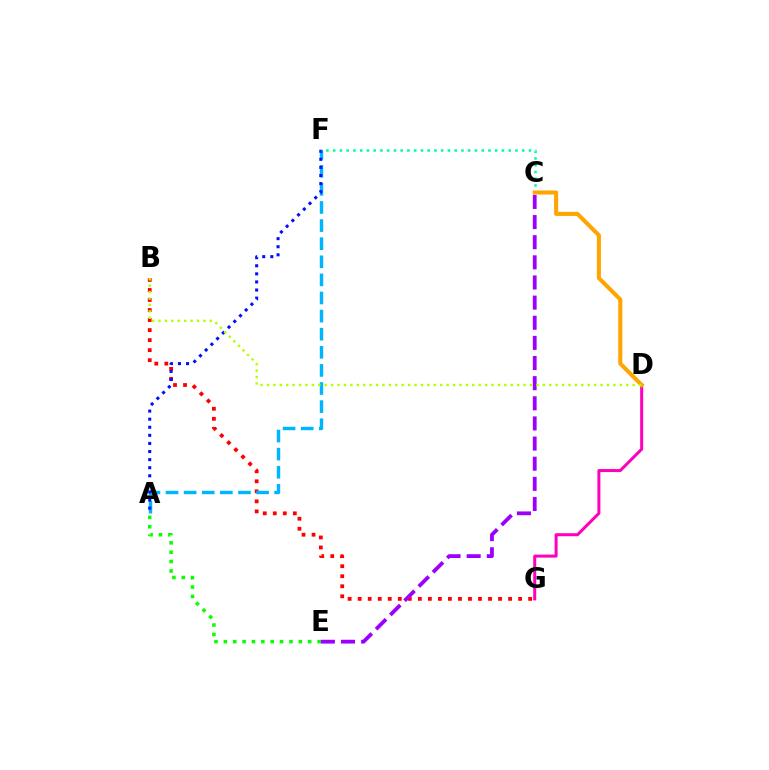{('B', 'G'): [{'color': '#ff0000', 'line_style': 'dotted', 'thickness': 2.72}], ('A', 'F'): [{'color': '#00b5ff', 'line_style': 'dashed', 'thickness': 2.46}, {'color': '#0010ff', 'line_style': 'dotted', 'thickness': 2.2}], ('A', 'E'): [{'color': '#08ff00', 'line_style': 'dotted', 'thickness': 2.55}], ('D', 'G'): [{'color': '#ff00bd', 'line_style': 'solid', 'thickness': 2.17}], ('C', 'F'): [{'color': '#00ff9d', 'line_style': 'dotted', 'thickness': 1.83}], ('C', 'E'): [{'color': '#9b00ff', 'line_style': 'dashed', 'thickness': 2.74}], ('C', 'D'): [{'color': '#ffa500', 'line_style': 'solid', 'thickness': 2.93}], ('B', 'D'): [{'color': '#b3ff00', 'line_style': 'dotted', 'thickness': 1.74}]}